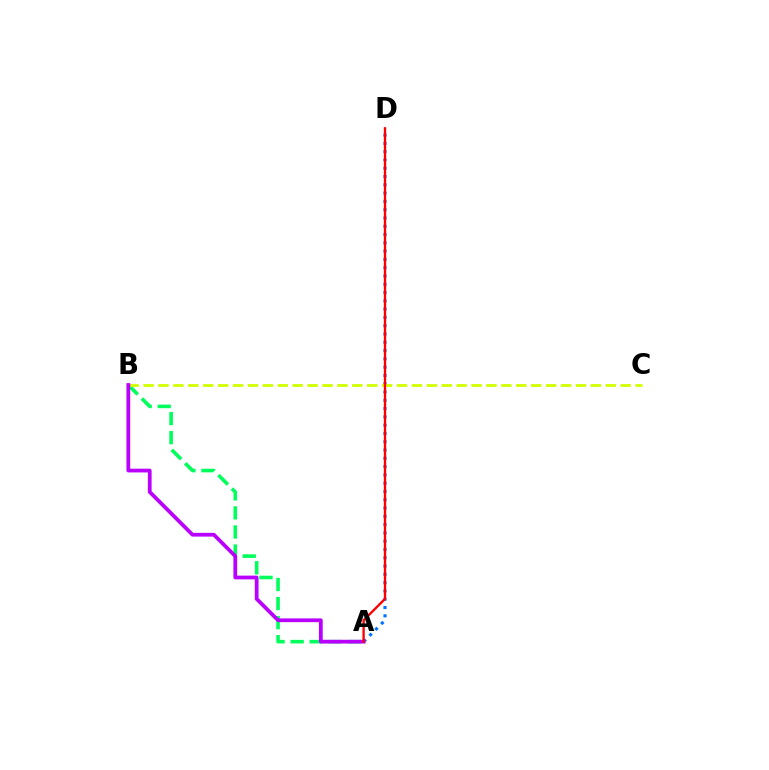{('A', 'B'): [{'color': '#00ff5c', 'line_style': 'dashed', 'thickness': 2.59}, {'color': '#b900ff', 'line_style': 'solid', 'thickness': 2.71}], ('A', 'D'): [{'color': '#0074ff', 'line_style': 'dotted', 'thickness': 2.25}, {'color': '#ff0000', 'line_style': 'solid', 'thickness': 1.68}], ('B', 'C'): [{'color': '#d1ff00', 'line_style': 'dashed', 'thickness': 2.03}]}